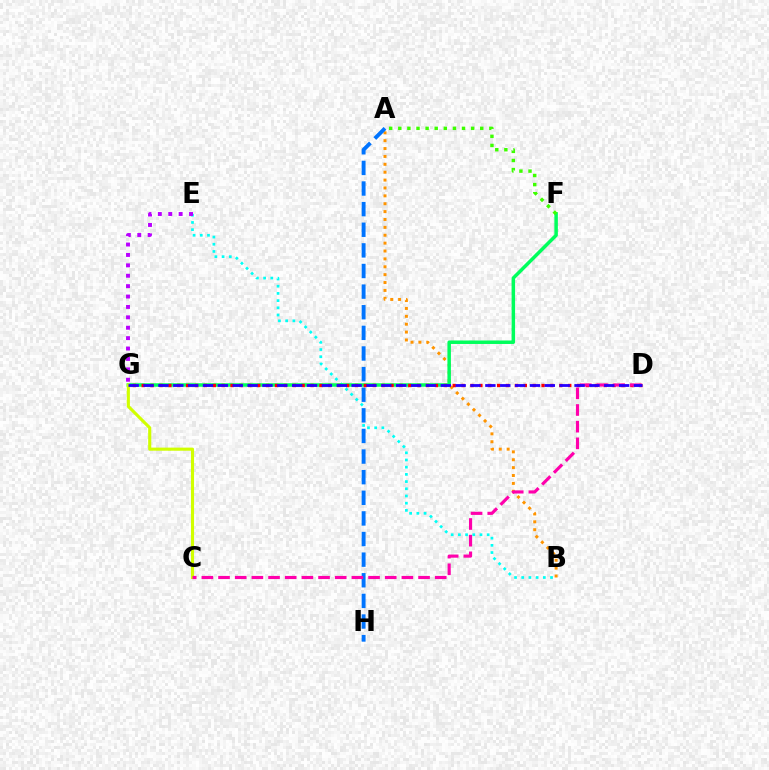{('B', 'E'): [{'color': '#00fff6', 'line_style': 'dotted', 'thickness': 1.96}], ('A', 'B'): [{'color': '#ff9400', 'line_style': 'dotted', 'thickness': 2.14}], ('F', 'G'): [{'color': '#00ff5c', 'line_style': 'solid', 'thickness': 2.51}], ('A', 'H'): [{'color': '#0074ff', 'line_style': 'dashed', 'thickness': 2.8}], ('D', 'G'): [{'color': '#ff0000', 'line_style': 'dotted', 'thickness': 2.41}, {'color': '#2500ff', 'line_style': 'dashed', 'thickness': 2.02}], ('C', 'G'): [{'color': '#d1ff00', 'line_style': 'solid', 'thickness': 2.24}], ('C', 'D'): [{'color': '#ff00ac', 'line_style': 'dashed', 'thickness': 2.26}], ('A', 'F'): [{'color': '#3dff00', 'line_style': 'dotted', 'thickness': 2.47}], ('E', 'G'): [{'color': '#b900ff', 'line_style': 'dotted', 'thickness': 2.83}]}